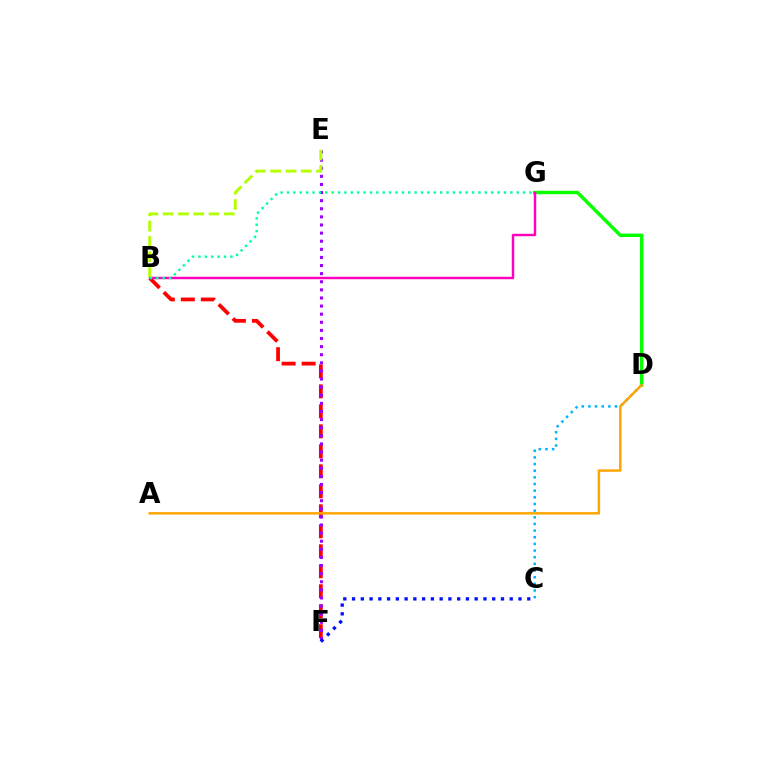{('D', 'G'): [{'color': '#08ff00', 'line_style': 'solid', 'thickness': 2.48}], ('B', 'F'): [{'color': '#ff0000', 'line_style': 'dashed', 'thickness': 2.72}], ('E', 'F'): [{'color': '#9b00ff', 'line_style': 'dotted', 'thickness': 2.2}], ('B', 'G'): [{'color': '#ff00bd', 'line_style': 'solid', 'thickness': 1.76}, {'color': '#00ff9d', 'line_style': 'dotted', 'thickness': 1.73}], ('C', 'F'): [{'color': '#0010ff', 'line_style': 'dotted', 'thickness': 2.38}], ('C', 'D'): [{'color': '#00b5ff', 'line_style': 'dotted', 'thickness': 1.81}], ('B', 'E'): [{'color': '#b3ff00', 'line_style': 'dashed', 'thickness': 2.08}], ('A', 'D'): [{'color': '#ffa500', 'line_style': 'solid', 'thickness': 1.77}]}